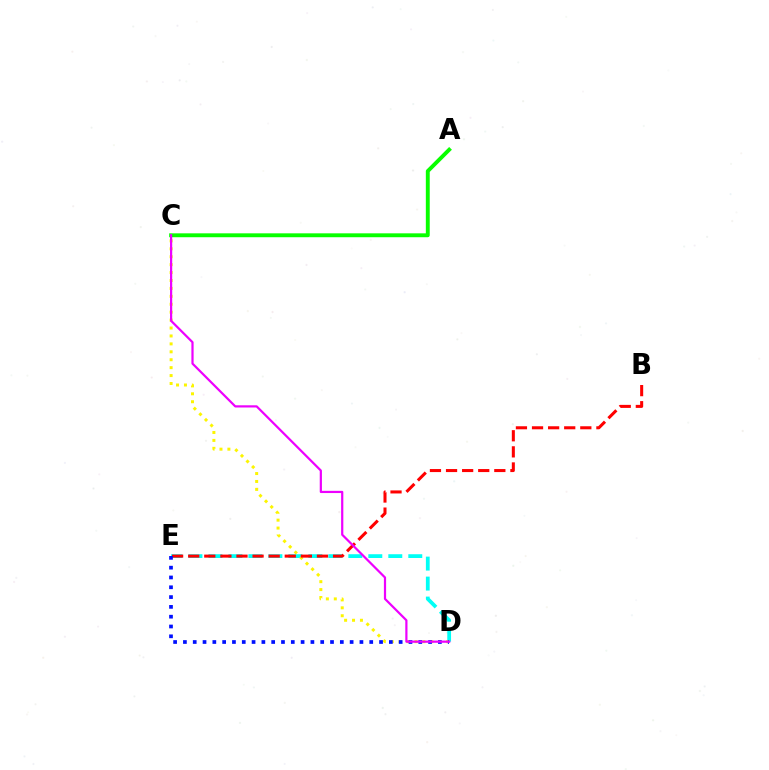{('D', 'E'): [{'color': '#00fff6', 'line_style': 'dashed', 'thickness': 2.72}, {'color': '#0010ff', 'line_style': 'dotted', 'thickness': 2.66}], ('C', 'D'): [{'color': '#fcf500', 'line_style': 'dotted', 'thickness': 2.15}, {'color': '#ee00ff', 'line_style': 'solid', 'thickness': 1.59}], ('B', 'E'): [{'color': '#ff0000', 'line_style': 'dashed', 'thickness': 2.19}], ('A', 'C'): [{'color': '#08ff00', 'line_style': 'solid', 'thickness': 2.8}]}